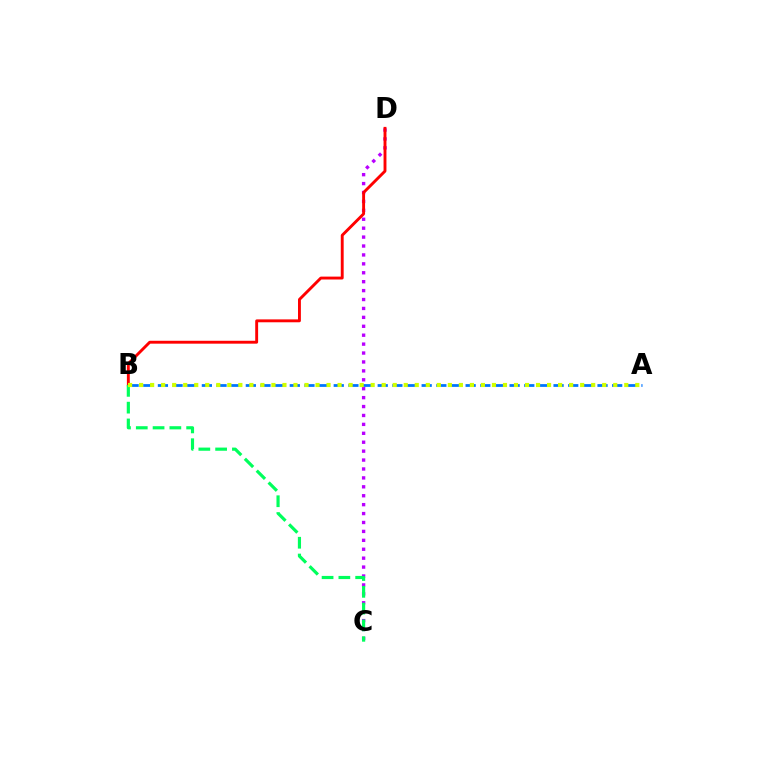{('C', 'D'): [{'color': '#b900ff', 'line_style': 'dotted', 'thickness': 2.42}], ('B', 'D'): [{'color': '#ff0000', 'line_style': 'solid', 'thickness': 2.08}], ('A', 'B'): [{'color': '#0074ff', 'line_style': 'dashed', 'thickness': 1.99}, {'color': '#d1ff00', 'line_style': 'dotted', 'thickness': 3.0}], ('B', 'C'): [{'color': '#00ff5c', 'line_style': 'dashed', 'thickness': 2.28}]}